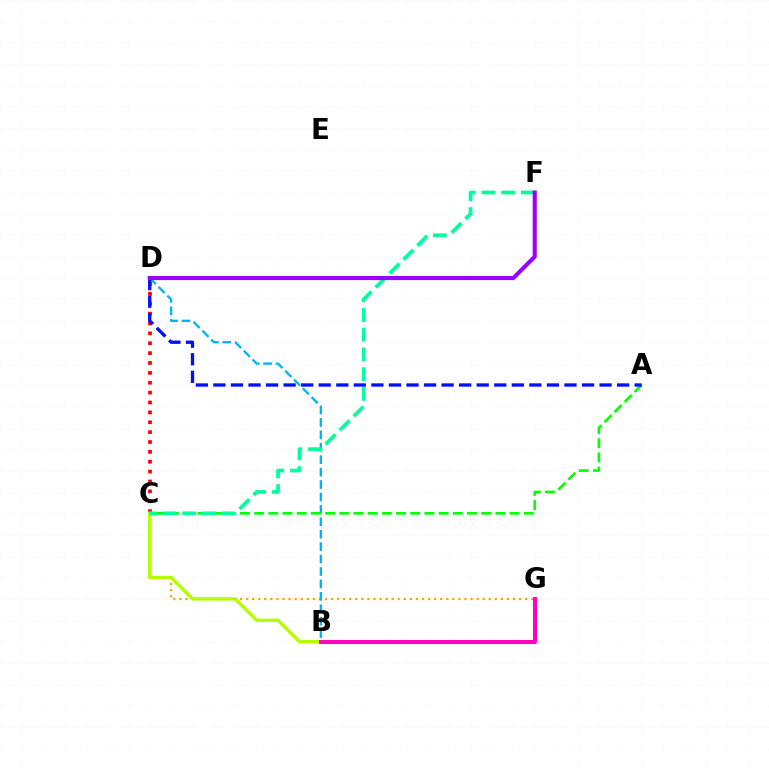{('C', 'D'): [{'color': '#ff0000', 'line_style': 'dotted', 'thickness': 2.68}], ('C', 'G'): [{'color': '#ffa500', 'line_style': 'dotted', 'thickness': 1.65}], ('B', 'D'): [{'color': '#00b5ff', 'line_style': 'dashed', 'thickness': 1.69}], ('B', 'C'): [{'color': '#b3ff00', 'line_style': 'solid', 'thickness': 2.41}], ('A', 'C'): [{'color': '#08ff00', 'line_style': 'dashed', 'thickness': 1.93}], ('A', 'D'): [{'color': '#0010ff', 'line_style': 'dashed', 'thickness': 2.38}], ('C', 'F'): [{'color': '#00ff9d', 'line_style': 'dashed', 'thickness': 2.68}], ('B', 'G'): [{'color': '#ff00bd', 'line_style': 'solid', 'thickness': 2.91}], ('D', 'F'): [{'color': '#9b00ff', 'line_style': 'solid', 'thickness': 2.95}]}